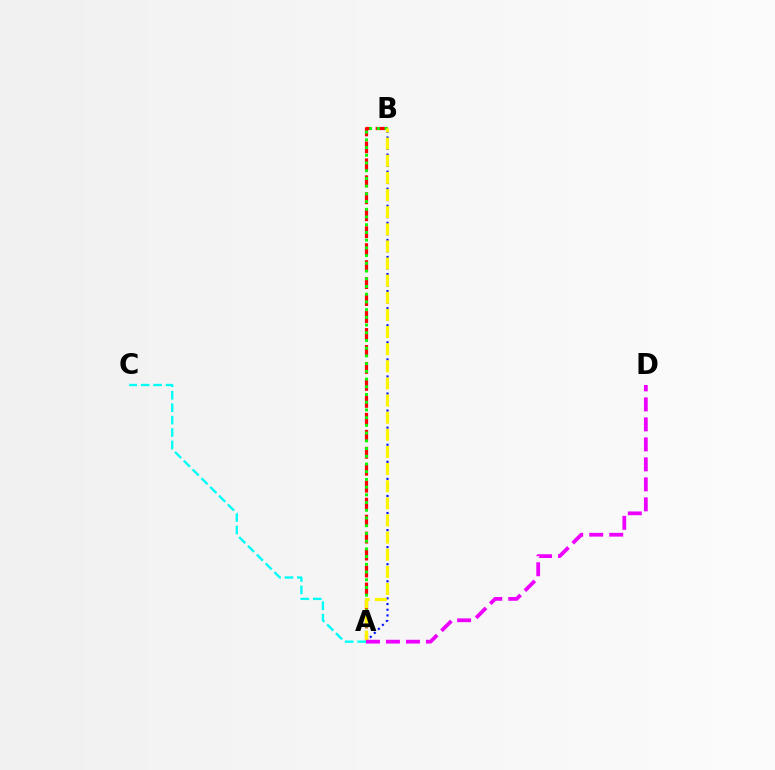{('A', 'B'): [{'color': '#ff0000', 'line_style': 'dashed', 'thickness': 2.3}, {'color': '#0010ff', 'line_style': 'dotted', 'thickness': 1.55}, {'color': '#08ff00', 'line_style': 'dotted', 'thickness': 2.1}, {'color': '#fcf500', 'line_style': 'dashed', 'thickness': 2.33}], ('A', 'D'): [{'color': '#ee00ff', 'line_style': 'dashed', 'thickness': 2.72}], ('A', 'C'): [{'color': '#00fff6', 'line_style': 'dashed', 'thickness': 1.69}]}